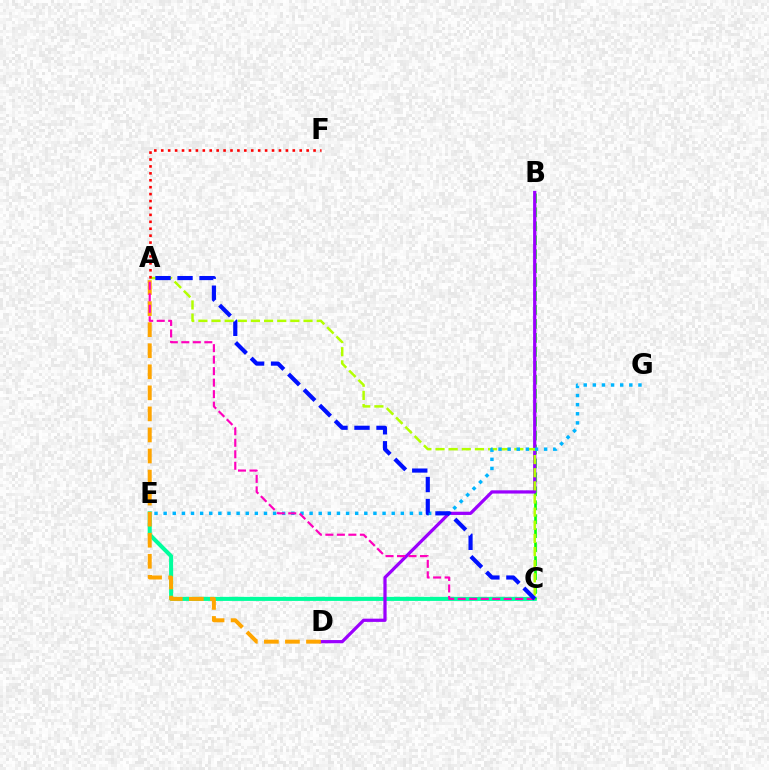{('C', 'E'): [{'color': '#00ff9d', 'line_style': 'solid', 'thickness': 2.92}], ('B', 'C'): [{'color': '#08ff00', 'line_style': 'dashed', 'thickness': 1.9}], ('B', 'D'): [{'color': '#9b00ff', 'line_style': 'solid', 'thickness': 2.33}], ('A', 'C'): [{'color': '#b3ff00', 'line_style': 'dashed', 'thickness': 1.78}, {'color': '#ff00bd', 'line_style': 'dashed', 'thickness': 1.56}, {'color': '#0010ff', 'line_style': 'dashed', 'thickness': 2.99}], ('A', 'F'): [{'color': '#ff0000', 'line_style': 'dotted', 'thickness': 1.88}], ('E', 'G'): [{'color': '#00b5ff', 'line_style': 'dotted', 'thickness': 2.48}], ('A', 'D'): [{'color': '#ffa500', 'line_style': 'dashed', 'thickness': 2.86}]}